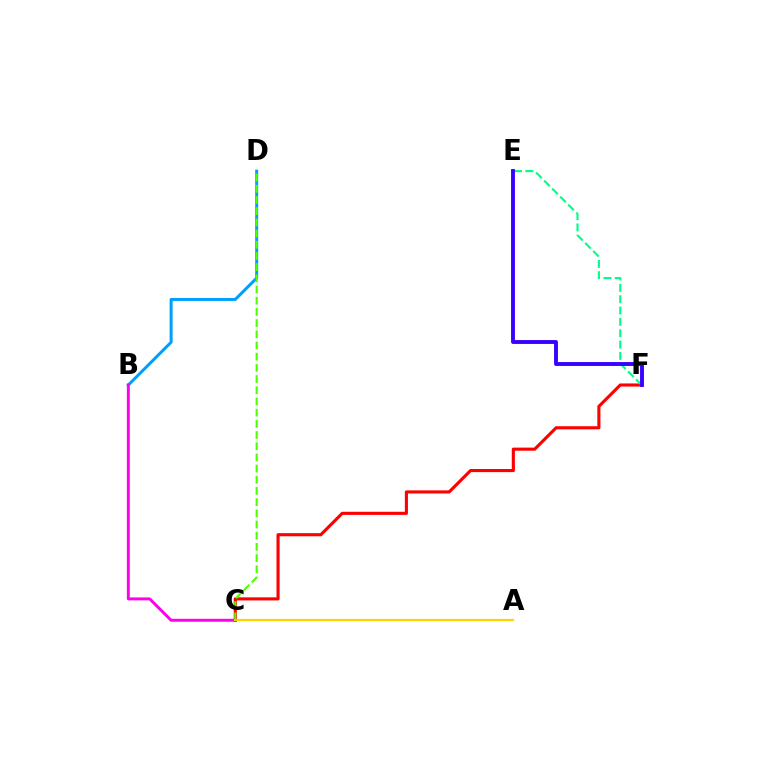{('C', 'F'): [{'color': '#ff0000', 'line_style': 'solid', 'thickness': 2.24}], ('B', 'D'): [{'color': '#009eff', 'line_style': 'solid', 'thickness': 2.16}], ('E', 'F'): [{'color': '#00ff86', 'line_style': 'dashed', 'thickness': 1.54}, {'color': '#3700ff', 'line_style': 'solid', 'thickness': 2.79}], ('B', 'C'): [{'color': '#ff00ed', 'line_style': 'solid', 'thickness': 2.12}], ('A', 'C'): [{'color': '#ffd500', 'line_style': 'solid', 'thickness': 1.59}], ('C', 'D'): [{'color': '#4fff00', 'line_style': 'dashed', 'thickness': 1.52}]}